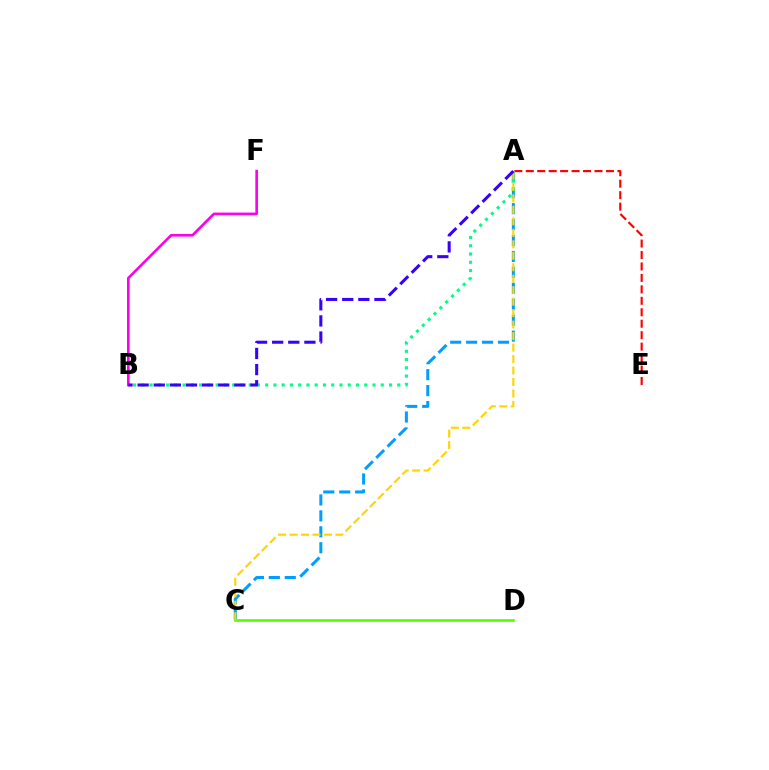{('A', 'C'): [{'color': '#009eff', 'line_style': 'dashed', 'thickness': 2.16}, {'color': '#ffd500', 'line_style': 'dashed', 'thickness': 1.56}], ('A', 'E'): [{'color': '#ff0000', 'line_style': 'dashed', 'thickness': 1.56}], ('B', 'F'): [{'color': '#ff00ed', 'line_style': 'solid', 'thickness': 1.9}], ('C', 'D'): [{'color': '#4fff00', 'line_style': 'solid', 'thickness': 1.84}], ('A', 'B'): [{'color': '#00ff86', 'line_style': 'dotted', 'thickness': 2.24}, {'color': '#3700ff', 'line_style': 'dashed', 'thickness': 2.19}]}